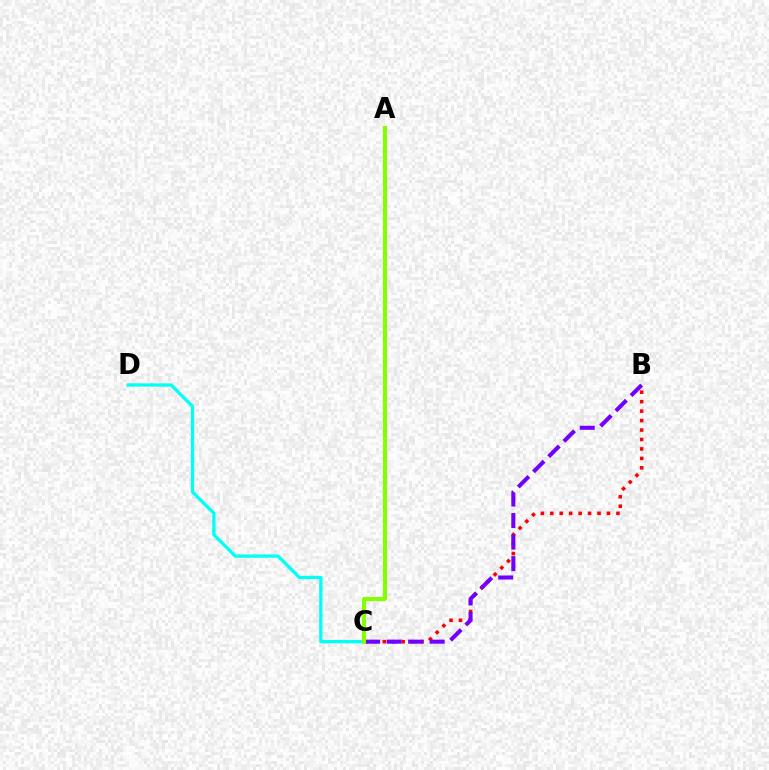{('C', 'D'): [{'color': '#00fff6', 'line_style': 'solid', 'thickness': 2.37}], ('B', 'C'): [{'color': '#ff0000', 'line_style': 'dotted', 'thickness': 2.57}, {'color': '#7200ff', 'line_style': 'dashed', 'thickness': 2.92}], ('A', 'C'): [{'color': '#84ff00', 'line_style': 'solid', 'thickness': 2.96}]}